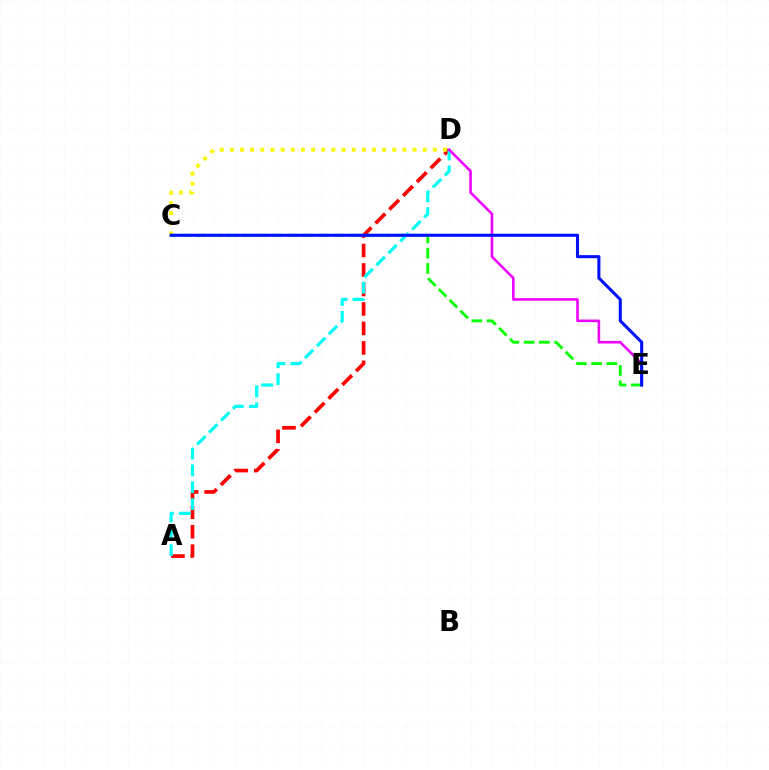{('A', 'D'): [{'color': '#ff0000', 'line_style': 'dashed', 'thickness': 2.65}, {'color': '#00fff6', 'line_style': 'dashed', 'thickness': 2.29}], ('D', 'E'): [{'color': '#ee00ff', 'line_style': 'solid', 'thickness': 1.87}], ('C', 'D'): [{'color': '#fcf500', 'line_style': 'dotted', 'thickness': 2.76}], ('C', 'E'): [{'color': '#08ff00', 'line_style': 'dashed', 'thickness': 2.08}, {'color': '#0010ff', 'line_style': 'solid', 'thickness': 2.21}]}